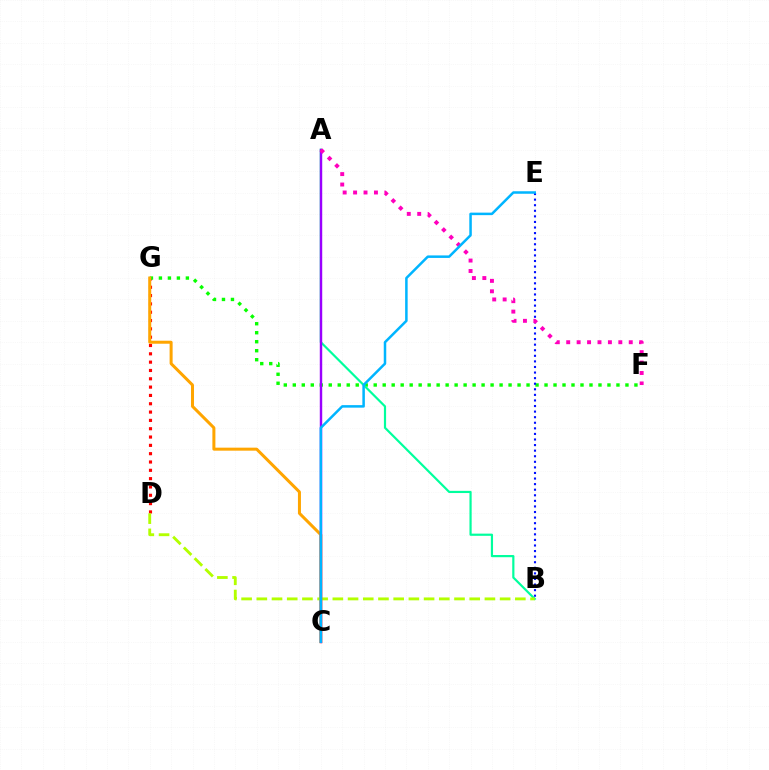{('D', 'G'): [{'color': '#ff0000', 'line_style': 'dotted', 'thickness': 2.26}], ('F', 'G'): [{'color': '#08ff00', 'line_style': 'dotted', 'thickness': 2.44}], ('A', 'B'): [{'color': '#00ff9d', 'line_style': 'solid', 'thickness': 1.58}], ('C', 'G'): [{'color': '#ffa500', 'line_style': 'solid', 'thickness': 2.17}], ('B', 'D'): [{'color': '#b3ff00', 'line_style': 'dashed', 'thickness': 2.07}], ('A', 'C'): [{'color': '#9b00ff', 'line_style': 'solid', 'thickness': 1.75}], ('B', 'E'): [{'color': '#0010ff', 'line_style': 'dotted', 'thickness': 1.52}], ('A', 'F'): [{'color': '#ff00bd', 'line_style': 'dotted', 'thickness': 2.83}], ('C', 'E'): [{'color': '#00b5ff', 'line_style': 'solid', 'thickness': 1.81}]}